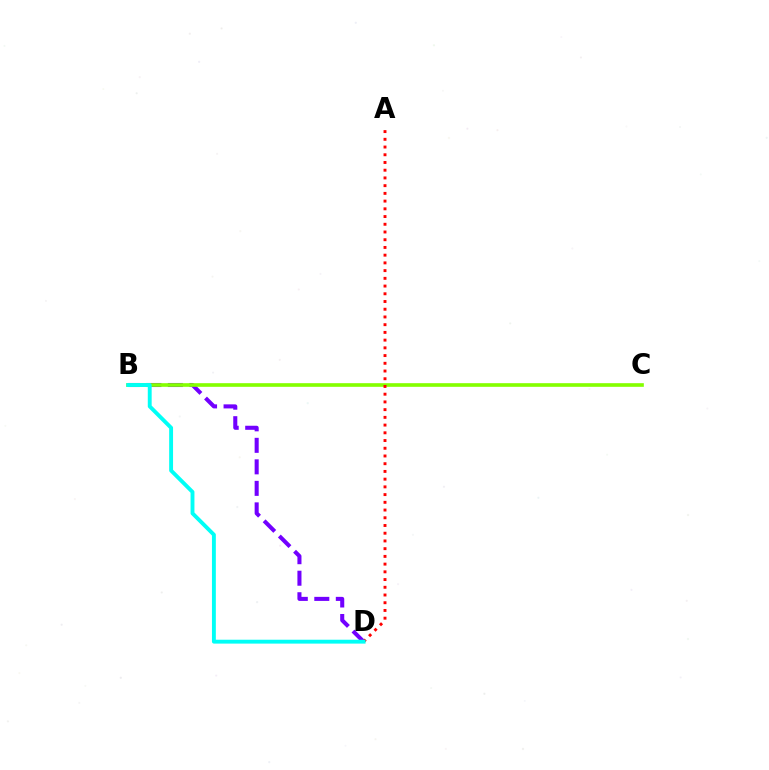{('B', 'D'): [{'color': '#7200ff', 'line_style': 'dashed', 'thickness': 2.92}, {'color': '#00fff6', 'line_style': 'solid', 'thickness': 2.8}], ('B', 'C'): [{'color': '#84ff00', 'line_style': 'solid', 'thickness': 2.62}], ('A', 'D'): [{'color': '#ff0000', 'line_style': 'dotted', 'thickness': 2.1}]}